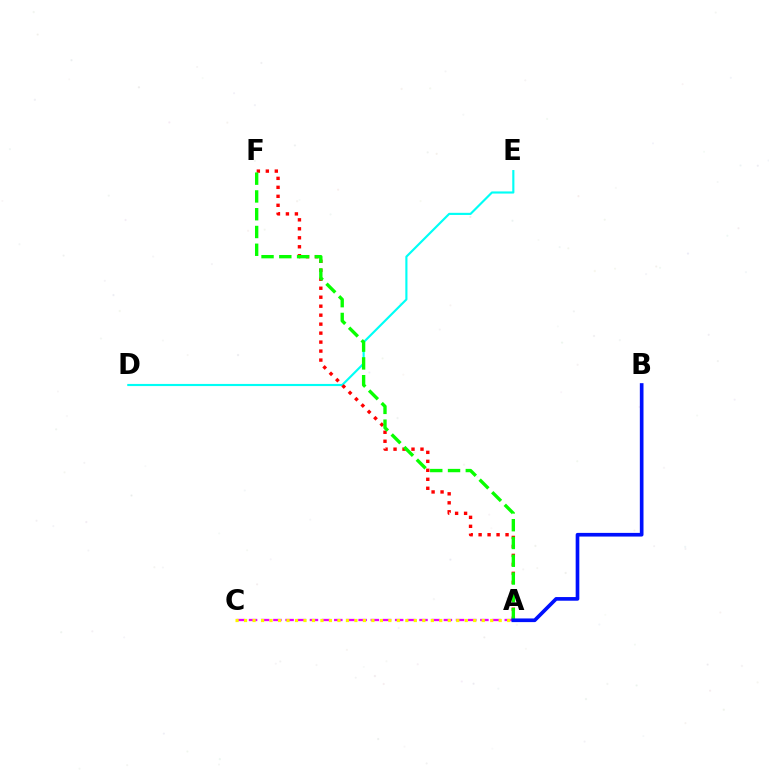{('A', 'C'): [{'color': '#ee00ff', 'line_style': 'dashed', 'thickness': 1.65}, {'color': '#fcf500', 'line_style': 'dotted', 'thickness': 2.31}], ('D', 'E'): [{'color': '#00fff6', 'line_style': 'solid', 'thickness': 1.54}], ('A', 'F'): [{'color': '#ff0000', 'line_style': 'dotted', 'thickness': 2.44}, {'color': '#08ff00', 'line_style': 'dashed', 'thickness': 2.41}], ('A', 'B'): [{'color': '#0010ff', 'line_style': 'solid', 'thickness': 2.64}]}